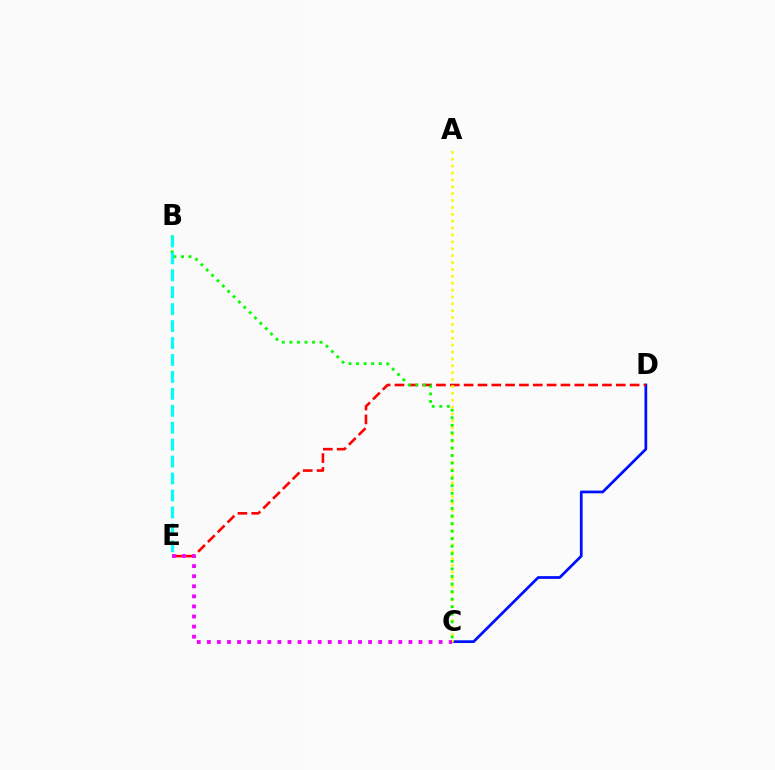{('C', 'D'): [{'color': '#0010ff', 'line_style': 'solid', 'thickness': 1.97}], ('D', 'E'): [{'color': '#ff0000', 'line_style': 'dashed', 'thickness': 1.88}], ('A', 'C'): [{'color': '#fcf500', 'line_style': 'dotted', 'thickness': 1.87}], ('C', 'E'): [{'color': '#ee00ff', 'line_style': 'dotted', 'thickness': 2.74}], ('B', 'C'): [{'color': '#08ff00', 'line_style': 'dotted', 'thickness': 2.05}], ('B', 'E'): [{'color': '#00fff6', 'line_style': 'dashed', 'thickness': 2.3}]}